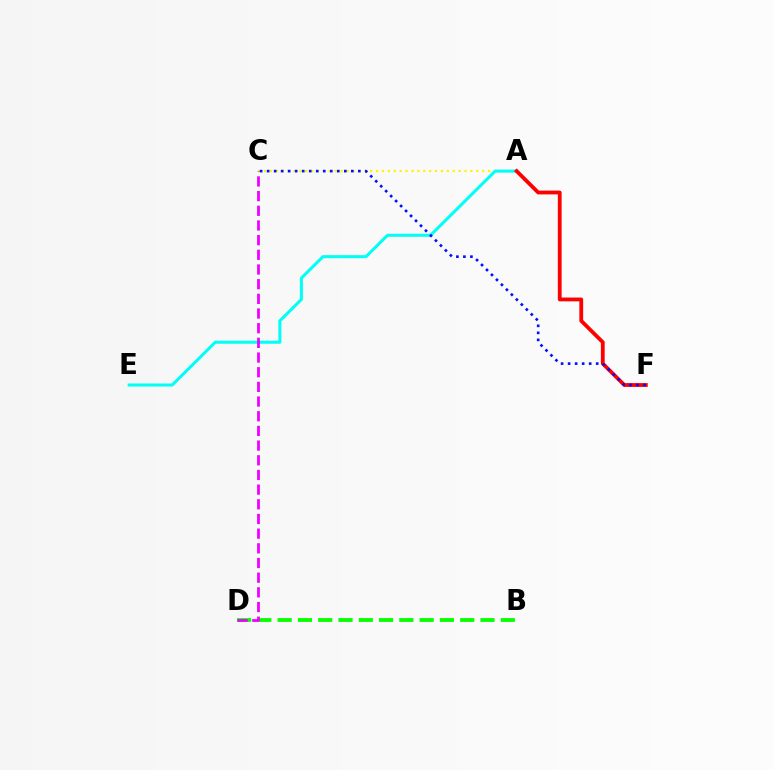{('A', 'C'): [{'color': '#fcf500', 'line_style': 'dotted', 'thickness': 1.6}], ('B', 'D'): [{'color': '#08ff00', 'line_style': 'dashed', 'thickness': 2.76}], ('A', 'E'): [{'color': '#00fff6', 'line_style': 'solid', 'thickness': 2.19}], ('C', 'D'): [{'color': '#ee00ff', 'line_style': 'dashed', 'thickness': 1.99}], ('A', 'F'): [{'color': '#ff0000', 'line_style': 'solid', 'thickness': 2.74}], ('C', 'F'): [{'color': '#0010ff', 'line_style': 'dotted', 'thickness': 1.91}]}